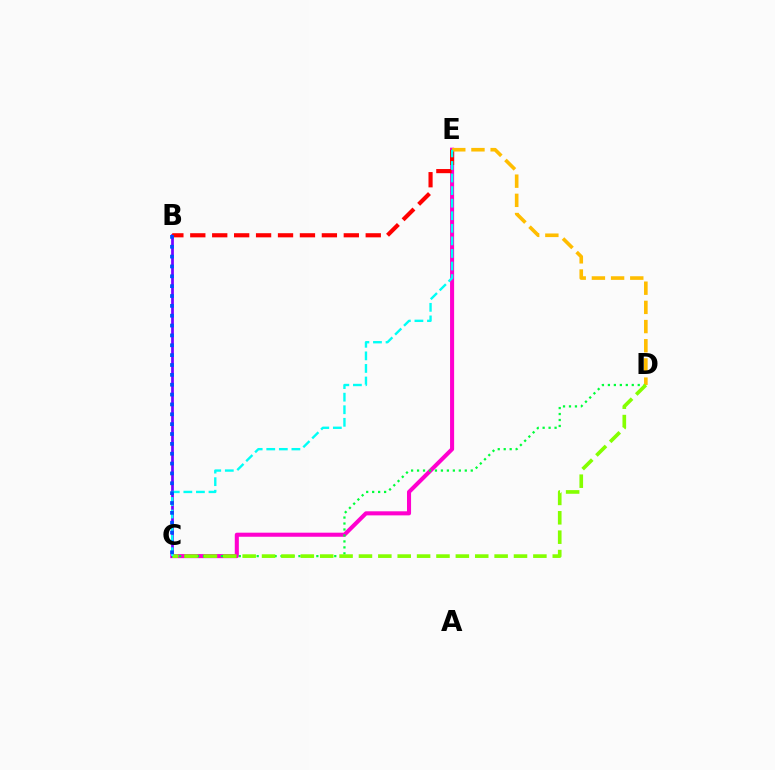{('C', 'E'): [{'color': '#ff00cf', 'line_style': 'solid', 'thickness': 2.93}, {'color': '#00fff6', 'line_style': 'dashed', 'thickness': 1.71}], ('B', 'C'): [{'color': '#7200ff', 'line_style': 'solid', 'thickness': 1.97}, {'color': '#004bff', 'line_style': 'dotted', 'thickness': 2.68}], ('C', 'D'): [{'color': '#00ff39', 'line_style': 'dotted', 'thickness': 1.62}, {'color': '#84ff00', 'line_style': 'dashed', 'thickness': 2.63}], ('B', 'E'): [{'color': '#ff0000', 'line_style': 'dashed', 'thickness': 2.98}], ('D', 'E'): [{'color': '#ffbd00', 'line_style': 'dashed', 'thickness': 2.61}]}